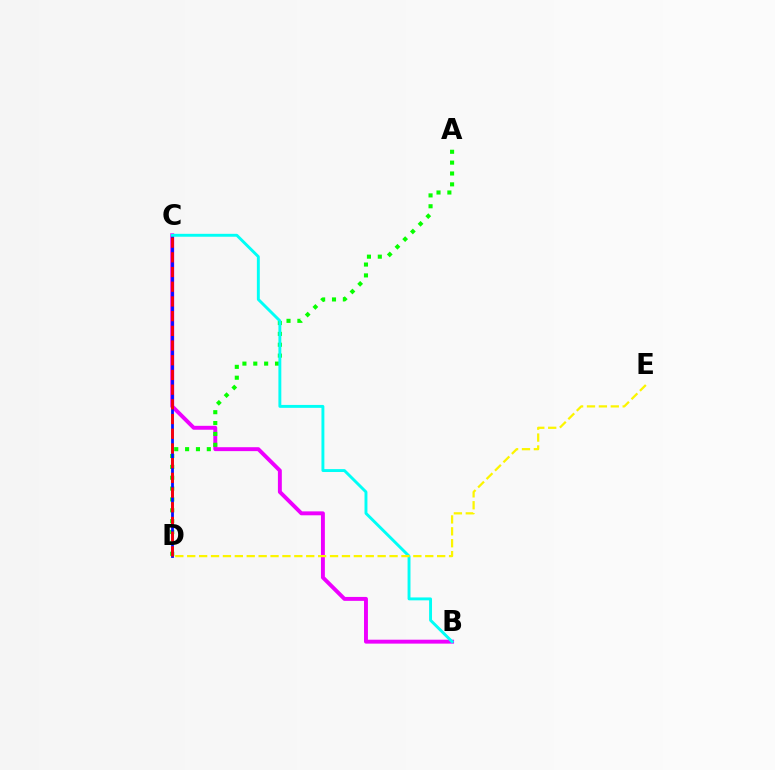{('B', 'C'): [{'color': '#ee00ff', 'line_style': 'solid', 'thickness': 2.82}, {'color': '#00fff6', 'line_style': 'solid', 'thickness': 2.1}], ('A', 'D'): [{'color': '#08ff00', 'line_style': 'dotted', 'thickness': 2.95}], ('C', 'D'): [{'color': '#0010ff', 'line_style': 'solid', 'thickness': 2.0}, {'color': '#ff0000', 'line_style': 'dashed', 'thickness': 2.0}], ('D', 'E'): [{'color': '#fcf500', 'line_style': 'dashed', 'thickness': 1.62}]}